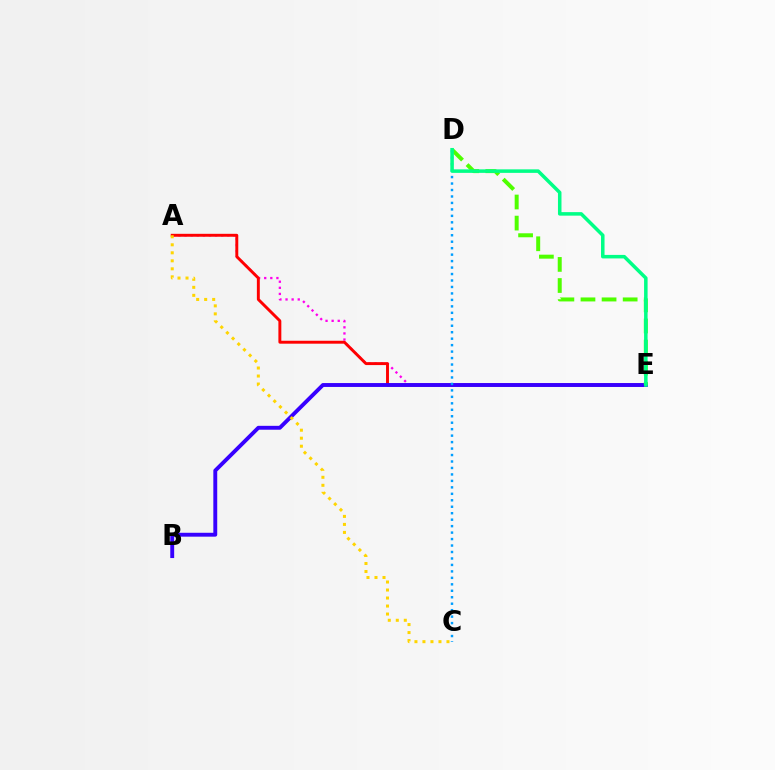{('A', 'E'): [{'color': '#ff00ed', 'line_style': 'dotted', 'thickness': 1.66}, {'color': '#ff0000', 'line_style': 'solid', 'thickness': 2.11}], ('B', 'E'): [{'color': '#3700ff', 'line_style': 'solid', 'thickness': 2.8}], ('A', 'C'): [{'color': '#ffd500', 'line_style': 'dotted', 'thickness': 2.18}], ('D', 'E'): [{'color': '#4fff00', 'line_style': 'dashed', 'thickness': 2.87}, {'color': '#00ff86', 'line_style': 'solid', 'thickness': 2.53}], ('C', 'D'): [{'color': '#009eff', 'line_style': 'dotted', 'thickness': 1.76}]}